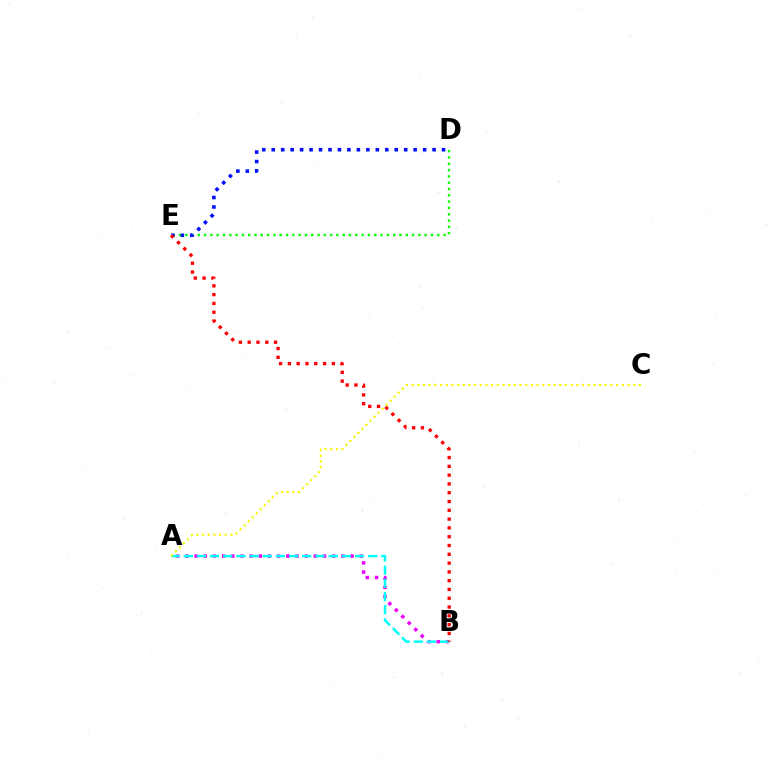{('D', 'E'): [{'color': '#08ff00', 'line_style': 'dotted', 'thickness': 1.71}, {'color': '#0010ff', 'line_style': 'dotted', 'thickness': 2.57}], ('A', 'B'): [{'color': '#ee00ff', 'line_style': 'dotted', 'thickness': 2.49}, {'color': '#00fff6', 'line_style': 'dashed', 'thickness': 1.79}], ('A', 'C'): [{'color': '#fcf500', 'line_style': 'dotted', 'thickness': 1.54}], ('B', 'E'): [{'color': '#ff0000', 'line_style': 'dotted', 'thickness': 2.39}]}